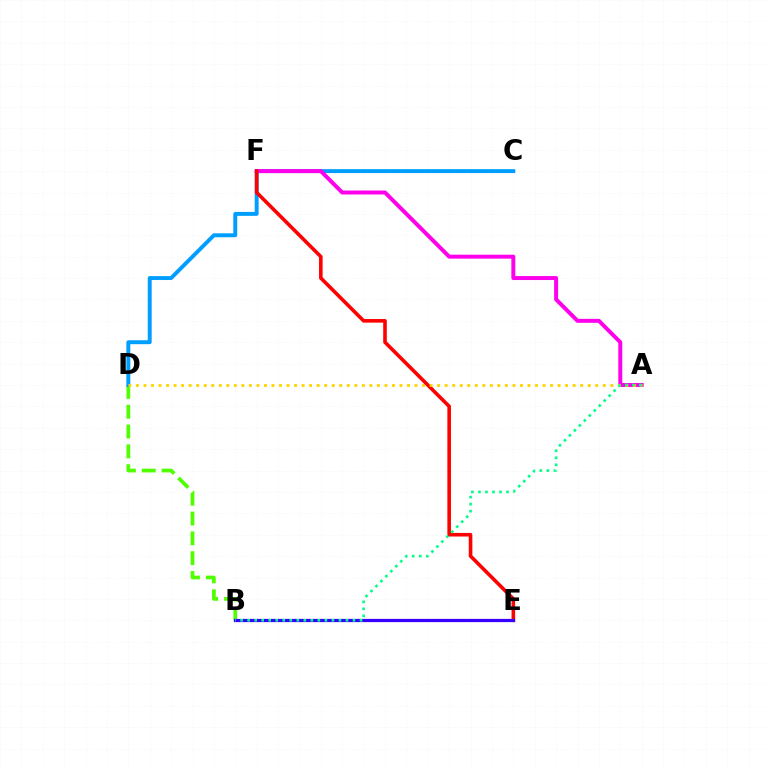{('B', 'D'): [{'color': '#4fff00', 'line_style': 'dashed', 'thickness': 2.69}], ('C', 'D'): [{'color': '#009eff', 'line_style': 'solid', 'thickness': 2.83}], ('A', 'F'): [{'color': '#ff00ed', 'line_style': 'solid', 'thickness': 2.86}], ('E', 'F'): [{'color': '#ff0000', 'line_style': 'solid', 'thickness': 2.59}], ('B', 'E'): [{'color': '#3700ff', 'line_style': 'solid', 'thickness': 2.33}], ('A', 'D'): [{'color': '#ffd500', 'line_style': 'dotted', 'thickness': 2.05}], ('A', 'B'): [{'color': '#00ff86', 'line_style': 'dotted', 'thickness': 1.91}]}